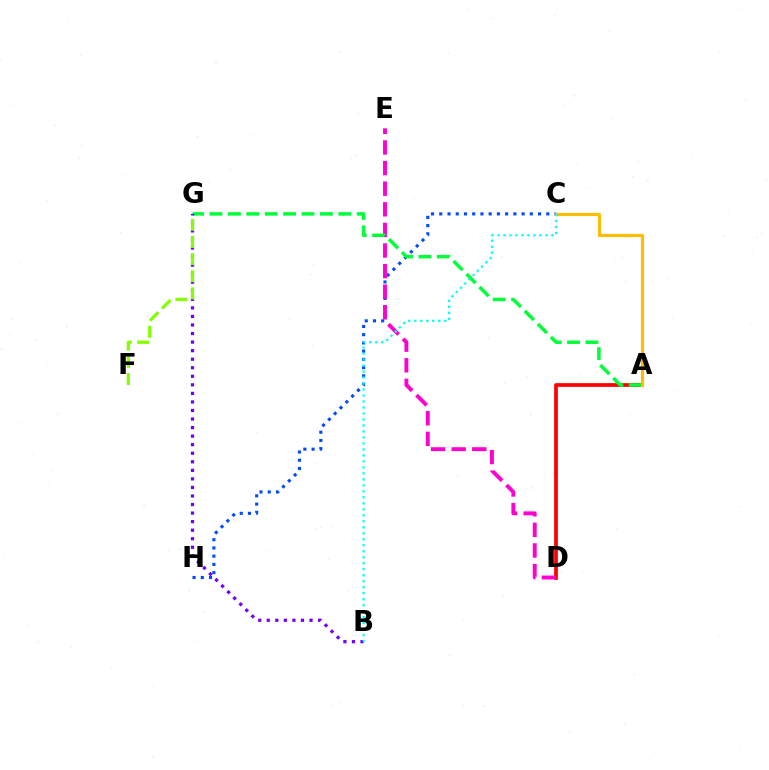{('C', 'H'): [{'color': '#004bff', 'line_style': 'dotted', 'thickness': 2.24}], ('A', 'D'): [{'color': '#ff0000', 'line_style': 'solid', 'thickness': 2.68}], ('D', 'E'): [{'color': '#ff00cf', 'line_style': 'dashed', 'thickness': 2.8}], ('A', 'G'): [{'color': '#00ff39', 'line_style': 'dashed', 'thickness': 2.5}], ('A', 'C'): [{'color': '#ffbd00', 'line_style': 'solid', 'thickness': 2.27}], ('B', 'G'): [{'color': '#7200ff', 'line_style': 'dotted', 'thickness': 2.32}], ('B', 'C'): [{'color': '#00fff6', 'line_style': 'dotted', 'thickness': 1.63}], ('F', 'G'): [{'color': '#84ff00', 'line_style': 'dashed', 'thickness': 2.33}]}